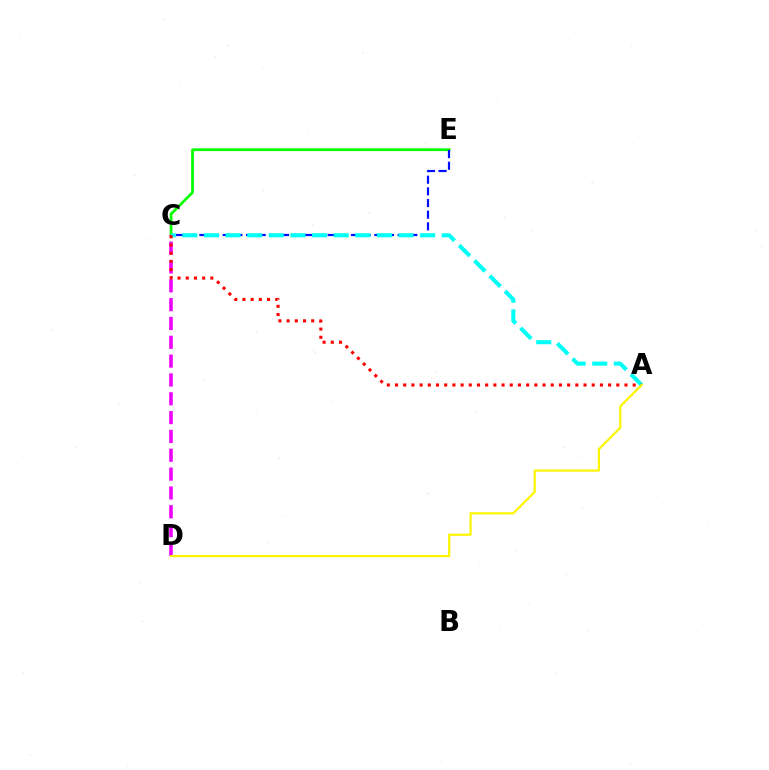{('C', 'E'): [{'color': '#08ff00', 'line_style': 'solid', 'thickness': 1.96}, {'color': '#0010ff', 'line_style': 'dashed', 'thickness': 1.58}], ('C', 'D'): [{'color': '#ee00ff', 'line_style': 'dashed', 'thickness': 2.56}], ('A', 'C'): [{'color': '#00fff6', 'line_style': 'dashed', 'thickness': 2.94}, {'color': '#ff0000', 'line_style': 'dotted', 'thickness': 2.23}], ('A', 'D'): [{'color': '#fcf500', 'line_style': 'solid', 'thickness': 1.58}]}